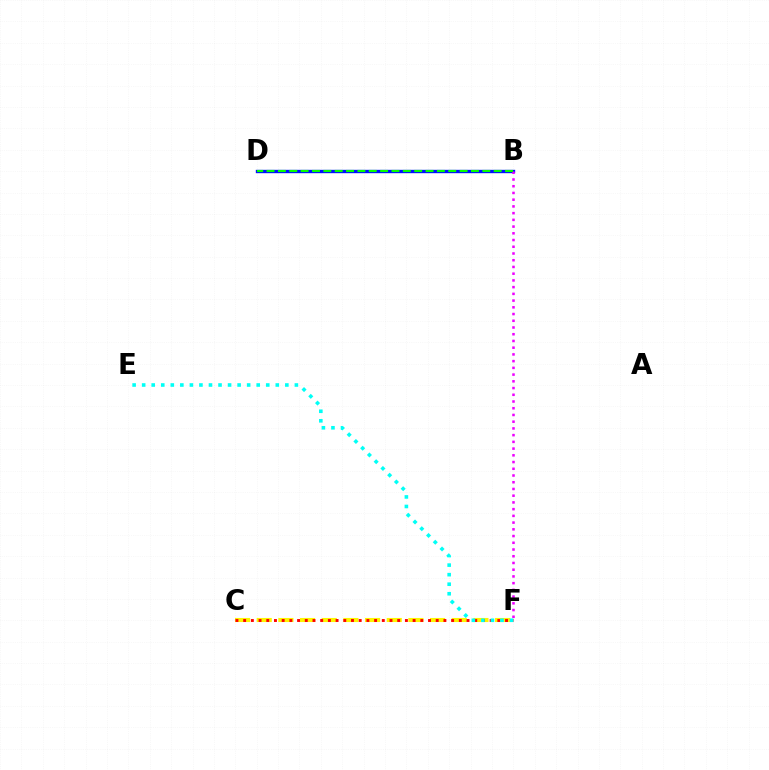{('C', 'F'): [{'color': '#fcf500', 'line_style': 'dashed', 'thickness': 2.94}, {'color': '#ff0000', 'line_style': 'dotted', 'thickness': 2.09}], ('B', 'D'): [{'color': '#0010ff', 'line_style': 'solid', 'thickness': 2.42}, {'color': '#08ff00', 'line_style': 'dashed', 'thickness': 1.54}], ('B', 'F'): [{'color': '#ee00ff', 'line_style': 'dotted', 'thickness': 1.83}], ('E', 'F'): [{'color': '#00fff6', 'line_style': 'dotted', 'thickness': 2.59}]}